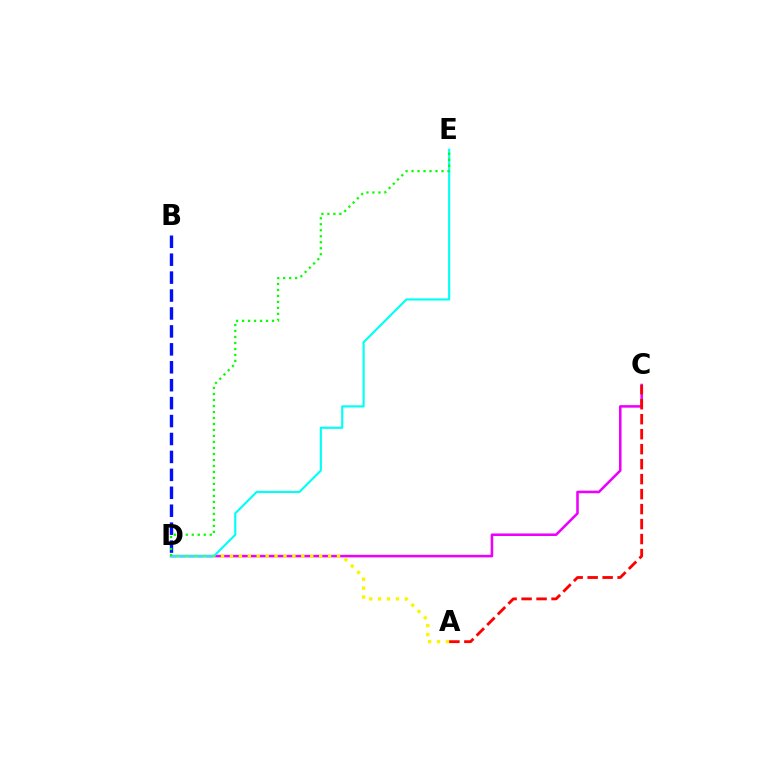{('C', 'D'): [{'color': '#ee00ff', 'line_style': 'solid', 'thickness': 1.84}], ('A', 'D'): [{'color': '#fcf500', 'line_style': 'dotted', 'thickness': 2.42}], ('B', 'D'): [{'color': '#0010ff', 'line_style': 'dashed', 'thickness': 2.44}], ('D', 'E'): [{'color': '#00fff6', 'line_style': 'solid', 'thickness': 1.54}, {'color': '#08ff00', 'line_style': 'dotted', 'thickness': 1.63}], ('A', 'C'): [{'color': '#ff0000', 'line_style': 'dashed', 'thickness': 2.04}]}